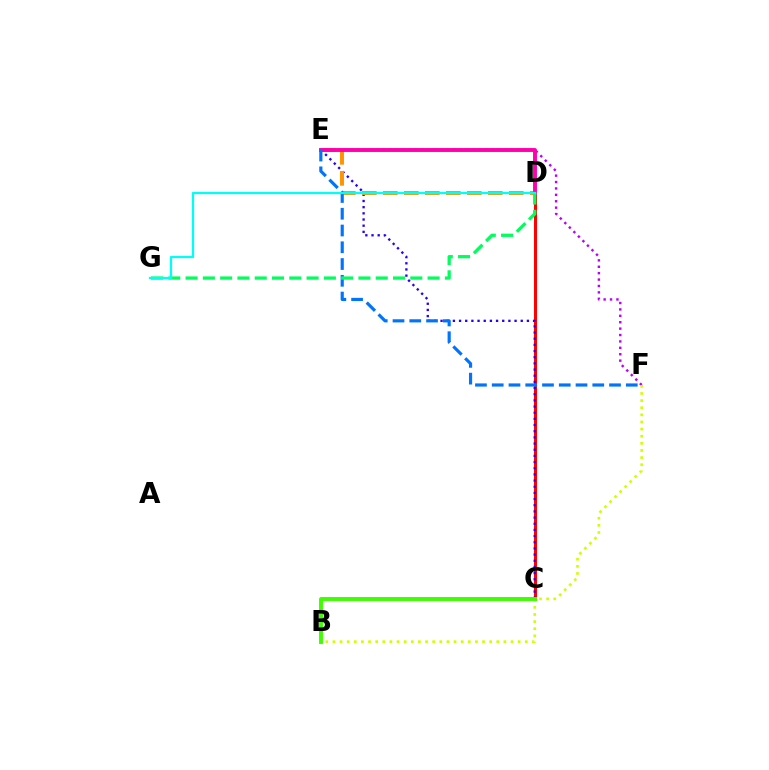{('C', 'D'): [{'color': '#ff0000', 'line_style': 'solid', 'thickness': 2.21}], ('C', 'E'): [{'color': '#2500ff', 'line_style': 'dotted', 'thickness': 1.68}], ('D', 'E'): [{'color': '#ff9400', 'line_style': 'dashed', 'thickness': 2.85}, {'color': '#ff00ac', 'line_style': 'solid', 'thickness': 2.81}], ('E', 'F'): [{'color': '#b900ff', 'line_style': 'dotted', 'thickness': 1.74}, {'color': '#0074ff', 'line_style': 'dashed', 'thickness': 2.28}], ('B', 'F'): [{'color': '#d1ff00', 'line_style': 'dotted', 'thickness': 1.94}], ('D', 'G'): [{'color': '#00ff5c', 'line_style': 'dashed', 'thickness': 2.35}, {'color': '#00fff6', 'line_style': 'solid', 'thickness': 1.63}], ('B', 'C'): [{'color': '#3dff00', 'line_style': 'solid', 'thickness': 2.82}]}